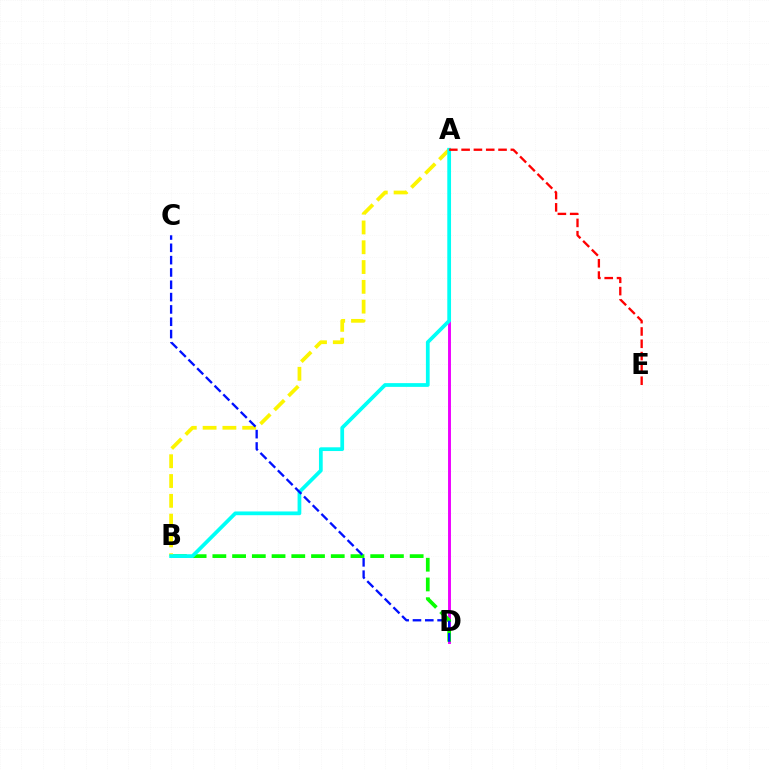{('A', 'D'): [{'color': '#ee00ff', 'line_style': 'solid', 'thickness': 2.1}], ('B', 'D'): [{'color': '#08ff00', 'line_style': 'dashed', 'thickness': 2.68}], ('A', 'B'): [{'color': '#fcf500', 'line_style': 'dashed', 'thickness': 2.69}, {'color': '#00fff6', 'line_style': 'solid', 'thickness': 2.7}], ('C', 'D'): [{'color': '#0010ff', 'line_style': 'dashed', 'thickness': 1.67}], ('A', 'E'): [{'color': '#ff0000', 'line_style': 'dashed', 'thickness': 1.67}]}